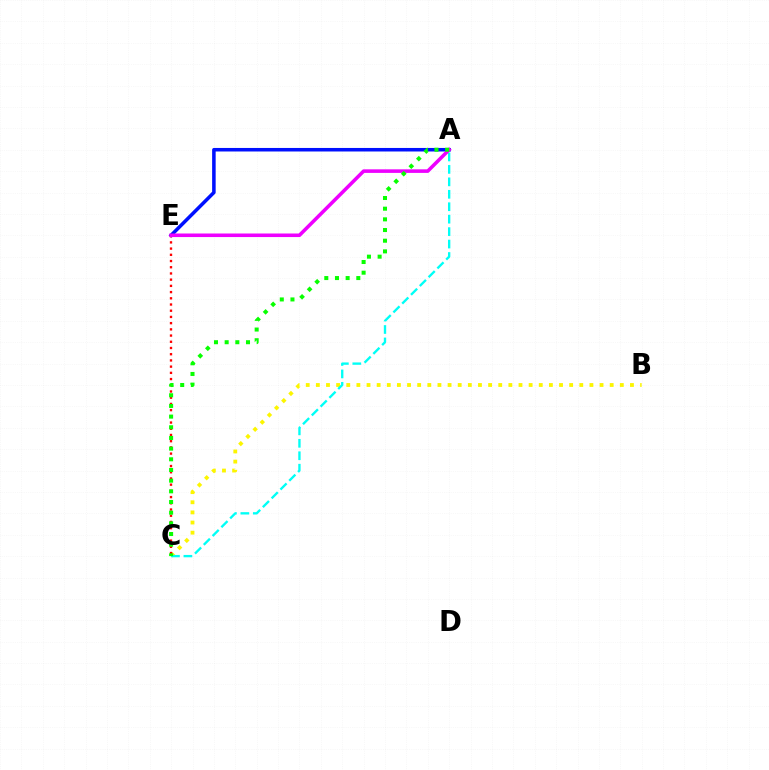{('B', 'C'): [{'color': '#fcf500', 'line_style': 'dotted', 'thickness': 2.75}], ('A', 'E'): [{'color': '#0010ff', 'line_style': 'solid', 'thickness': 2.54}, {'color': '#ee00ff', 'line_style': 'solid', 'thickness': 2.57}], ('A', 'C'): [{'color': '#00fff6', 'line_style': 'dashed', 'thickness': 1.69}, {'color': '#08ff00', 'line_style': 'dotted', 'thickness': 2.9}], ('C', 'E'): [{'color': '#ff0000', 'line_style': 'dotted', 'thickness': 1.69}]}